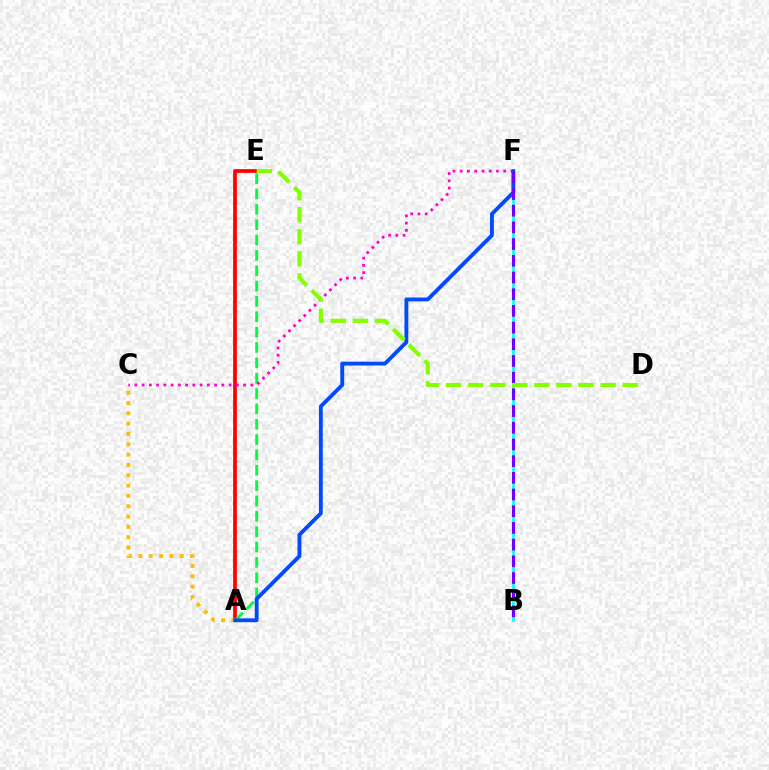{('A', 'E'): [{'color': '#ff0000', 'line_style': 'solid', 'thickness': 2.67}, {'color': '#00ff39', 'line_style': 'dashed', 'thickness': 2.09}], ('C', 'F'): [{'color': '#ff00cf', 'line_style': 'dotted', 'thickness': 1.97}], ('B', 'F'): [{'color': '#00fff6', 'line_style': 'solid', 'thickness': 1.93}, {'color': '#7200ff', 'line_style': 'dashed', 'thickness': 2.27}], ('A', 'C'): [{'color': '#ffbd00', 'line_style': 'dotted', 'thickness': 2.81}], ('A', 'F'): [{'color': '#004bff', 'line_style': 'solid', 'thickness': 2.78}], ('D', 'E'): [{'color': '#84ff00', 'line_style': 'dashed', 'thickness': 3.0}]}